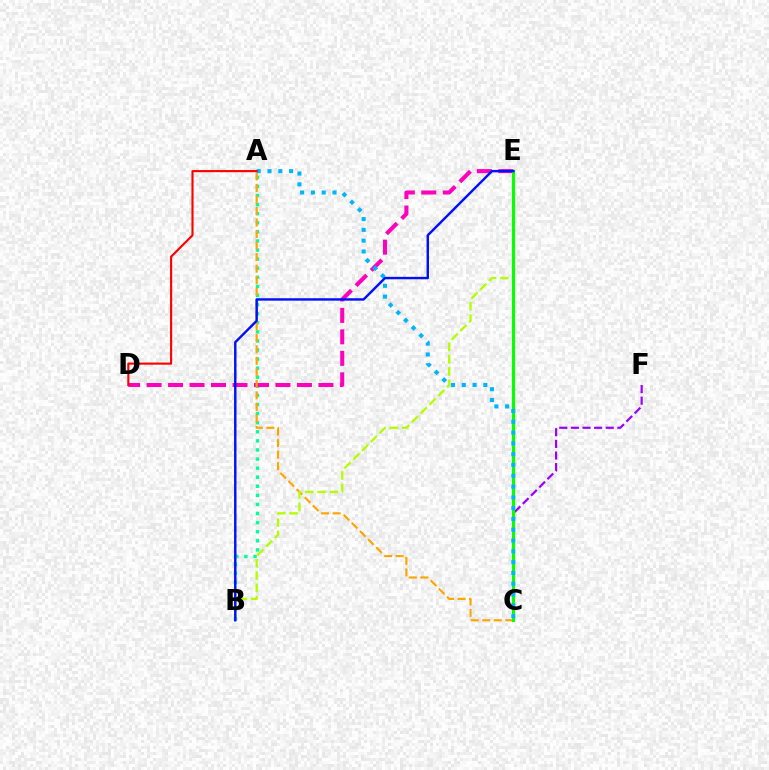{('C', 'F'): [{'color': '#9b00ff', 'line_style': 'dashed', 'thickness': 1.58}], ('A', 'B'): [{'color': '#00ff9d', 'line_style': 'dotted', 'thickness': 2.47}], ('D', 'E'): [{'color': '#ff00bd', 'line_style': 'dashed', 'thickness': 2.92}], ('A', 'C'): [{'color': '#ffa500', 'line_style': 'dashed', 'thickness': 1.57}, {'color': '#00b5ff', 'line_style': 'dotted', 'thickness': 2.93}], ('B', 'E'): [{'color': '#b3ff00', 'line_style': 'dashed', 'thickness': 1.68}, {'color': '#0010ff', 'line_style': 'solid', 'thickness': 1.74}], ('C', 'E'): [{'color': '#08ff00', 'line_style': 'solid', 'thickness': 2.26}], ('A', 'D'): [{'color': '#ff0000', 'line_style': 'solid', 'thickness': 1.53}]}